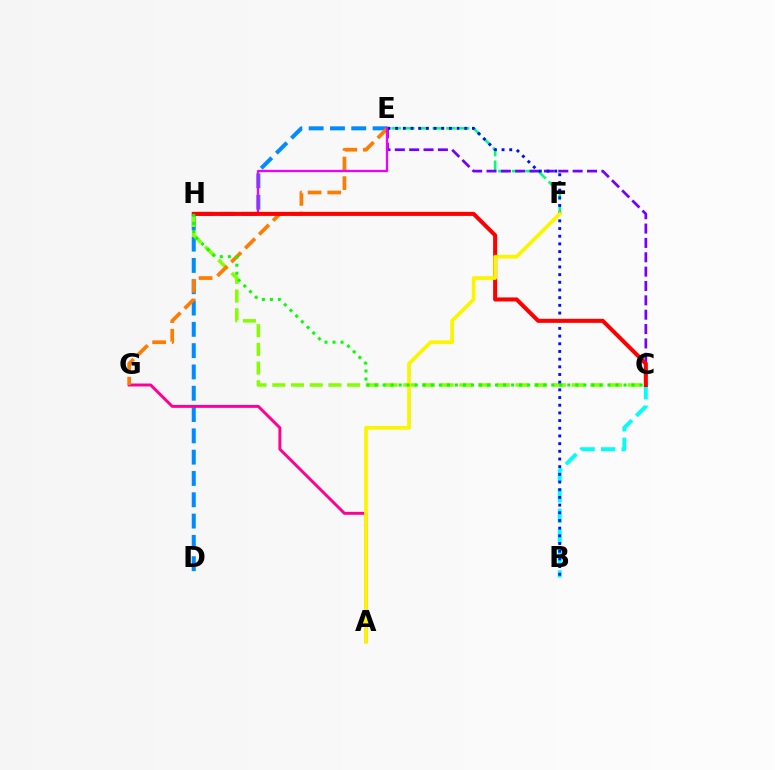{('D', 'E'): [{'color': '#008cff', 'line_style': 'dashed', 'thickness': 2.89}], ('A', 'G'): [{'color': '#ff0094', 'line_style': 'solid', 'thickness': 2.11}], ('C', 'H'): [{'color': '#84ff00', 'line_style': 'dashed', 'thickness': 2.54}, {'color': '#ff0000', 'line_style': 'solid', 'thickness': 2.91}, {'color': '#08ff00', 'line_style': 'dotted', 'thickness': 2.18}], ('E', 'G'): [{'color': '#ff7c00', 'line_style': 'dashed', 'thickness': 2.66}], ('B', 'C'): [{'color': '#00fff6', 'line_style': 'dashed', 'thickness': 2.79}], ('E', 'F'): [{'color': '#00ff74', 'line_style': 'dashed', 'thickness': 1.86}], ('C', 'E'): [{'color': '#7200ff', 'line_style': 'dashed', 'thickness': 1.95}], ('B', 'E'): [{'color': '#0010ff', 'line_style': 'dotted', 'thickness': 2.09}], ('E', 'H'): [{'color': '#ee00ff', 'line_style': 'solid', 'thickness': 1.63}], ('A', 'F'): [{'color': '#fcf500', 'line_style': 'solid', 'thickness': 2.69}]}